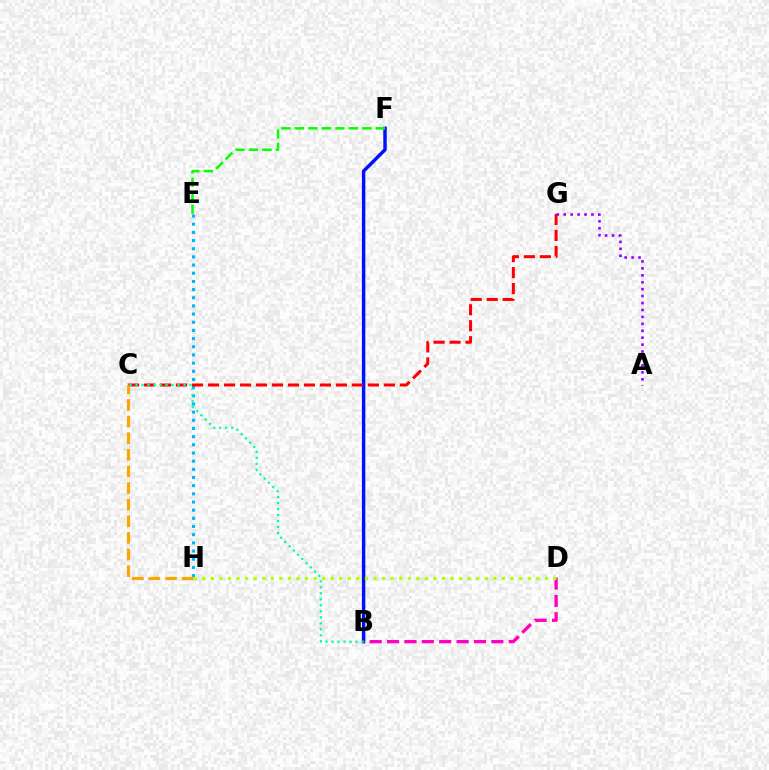{('B', 'F'): [{'color': '#0010ff', 'line_style': 'solid', 'thickness': 2.48}], ('E', 'H'): [{'color': '#00b5ff', 'line_style': 'dotted', 'thickness': 2.22}], ('E', 'F'): [{'color': '#08ff00', 'line_style': 'dashed', 'thickness': 1.83}], ('C', 'G'): [{'color': '#ff0000', 'line_style': 'dashed', 'thickness': 2.17}], ('C', 'H'): [{'color': '#ffa500', 'line_style': 'dashed', 'thickness': 2.26}], ('B', 'D'): [{'color': '#ff00bd', 'line_style': 'dashed', 'thickness': 2.36}], ('B', 'C'): [{'color': '#00ff9d', 'line_style': 'dotted', 'thickness': 1.63}], ('D', 'H'): [{'color': '#b3ff00', 'line_style': 'dotted', 'thickness': 2.33}], ('A', 'G'): [{'color': '#9b00ff', 'line_style': 'dotted', 'thickness': 1.88}]}